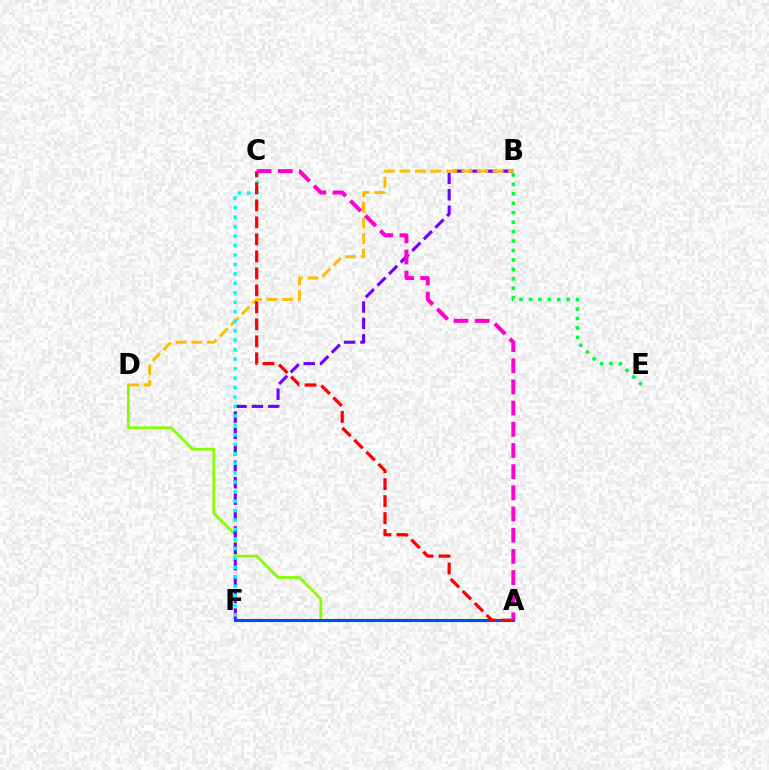{('A', 'D'): [{'color': '#84ff00', 'line_style': 'solid', 'thickness': 1.99}], ('B', 'F'): [{'color': '#7200ff', 'line_style': 'dashed', 'thickness': 2.23}], ('B', 'D'): [{'color': '#ffbd00', 'line_style': 'dashed', 'thickness': 2.11}], ('A', 'F'): [{'color': '#004bff', 'line_style': 'solid', 'thickness': 2.21}], ('B', 'E'): [{'color': '#00ff39', 'line_style': 'dotted', 'thickness': 2.56}], ('C', 'F'): [{'color': '#00fff6', 'line_style': 'dotted', 'thickness': 2.57}], ('A', 'C'): [{'color': '#ff0000', 'line_style': 'dashed', 'thickness': 2.31}, {'color': '#ff00cf', 'line_style': 'dashed', 'thickness': 2.88}]}